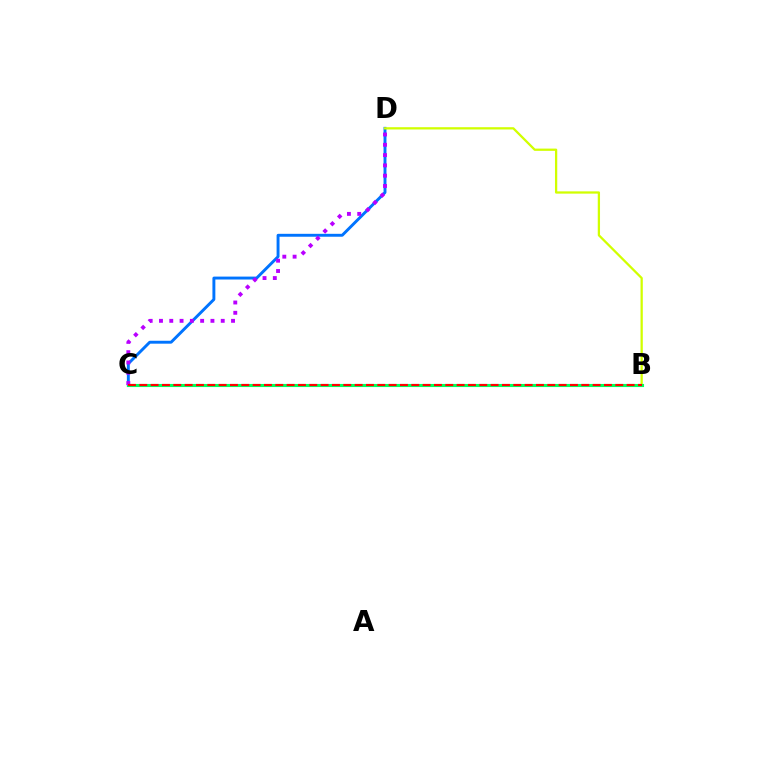{('C', 'D'): [{'color': '#0074ff', 'line_style': 'solid', 'thickness': 2.1}, {'color': '#b900ff', 'line_style': 'dotted', 'thickness': 2.8}], ('B', 'D'): [{'color': '#d1ff00', 'line_style': 'solid', 'thickness': 1.63}], ('B', 'C'): [{'color': '#00ff5c', 'line_style': 'solid', 'thickness': 2.24}, {'color': '#ff0000', 'line_style': 'dashed', 'thickness': 1.54}]}